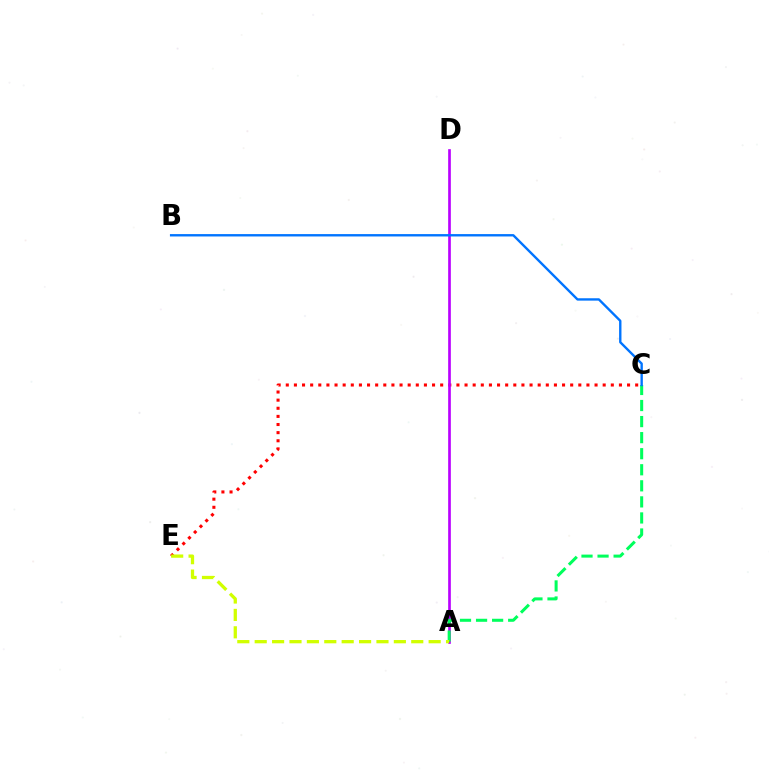{('C', 'E'): [{'color': '#ff0000', 'line_style': 'dotted', 'thickness': 2.21}], ('A', 'D'): [{'color': '#b900ff', 'line_style': 'solid', 'thickness': 1.93}], ('A', 'C'): [{'color': '#00ff5c', 'line_style': 'dashed', 'thickness': 2.18}], ('B', 'C'): [{'color': '#0074ff', 'line_style': 'solid', 'thickness': 1.71}], ('A', 'E'): [{'color': '#d1ff00', 'line_style': 'dashed', 'thickness': 2.36}]}